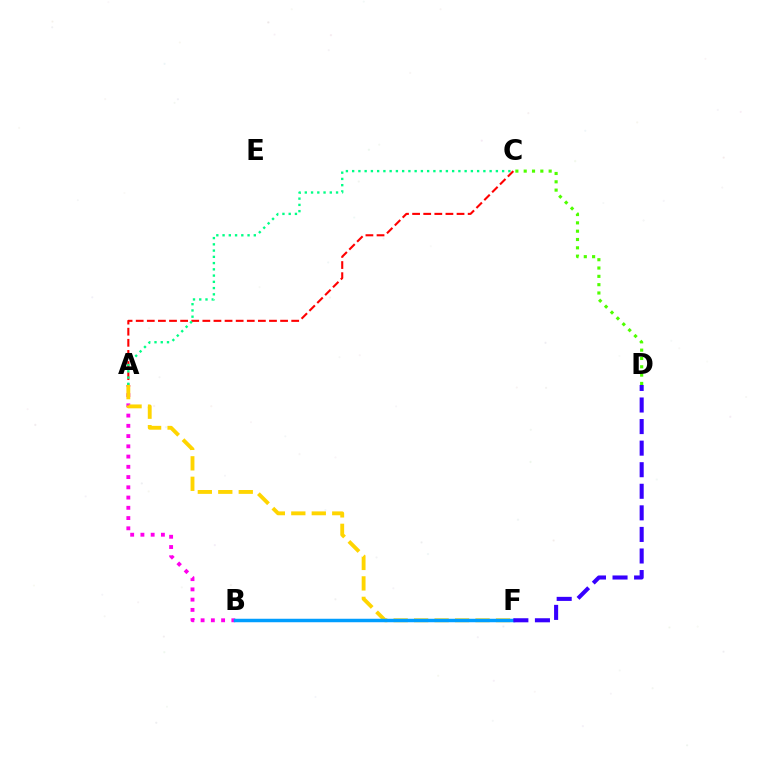{('A', 'B'): [{'color': '#ff00ed', 'line_style': 'dotted', 'thickness': 2.78}], ('A', 'C'): [{'color': '#ff0000', 'line_style': 'dashed', 'thickness': 1.51}, {'color': '#00ff86', 'line_style': 'dotted', 'thickness': 1.7}], ('C', 'D'): [{'color': '#4fff00', 'line_style': 'dotted', 'thickness': 2.26}], ('A', 'F'): [{'color': '#ffd500', 'line_style': 'dashed', 'thickness': 2.78}], ('B', 'F'): [{'color': '#009eff', 'line_style': 'solid', 'thickness': 2.5}], ('D', 'F'): [{'color': '#3700ff', 'line_style': 'dashed', 'thickness': 2.93}]}